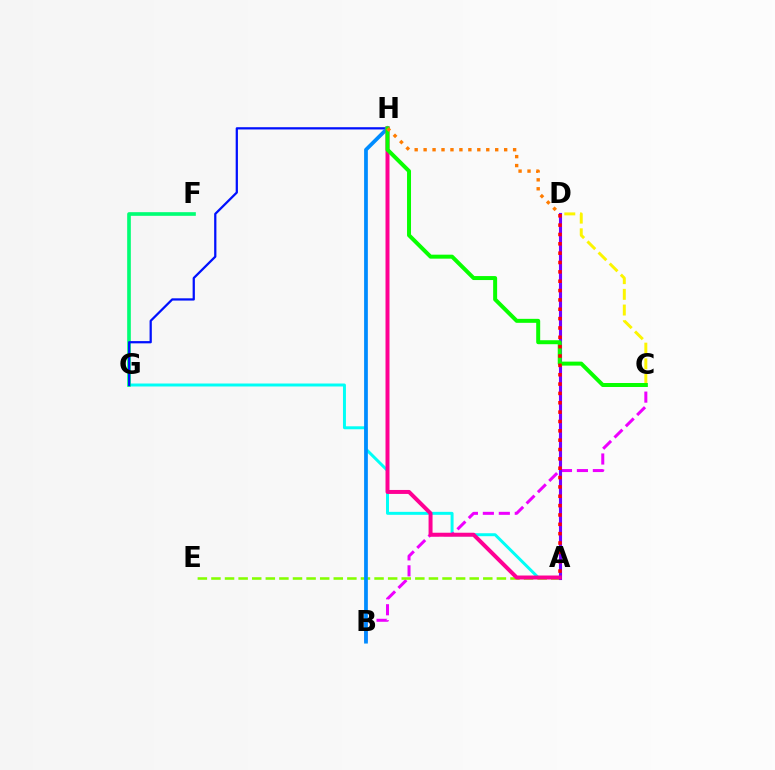{('A', 'G'): [{'color': '#00fff6', 'line_style': 'solid', 'thickness': 2.14}], ('C', 'D'): [{'color': '#fcf500', 'line_style': 'dashed', 'thickness': 2.13}], ('B', 'C'): [{'color': '#ee00ff', 'line_style': 'dashed', 'thickness': 2.17}], ('F', 'G'): [{'color': '#00ff74', 'line_style': 'solid', 'thickness': 2.63}], ('G', 'H'): [{'color': '#0010ff', 'line_style': 'solid', 'thickness': 1.62}], ('A', 'E'): [{'color': '#84ff00', 'line_style': 'dashed', 'thickness': 1.85}], ('B', 'H'): [{'color': '#008cff', 'line_style': 'solid', 'thickness': 2.7}], ('A', 'D'): [{'color': '#7200ff', 'line_style': 'solid', 'thickness': 2.24}, {'color': '#ff0000', 'line_style': 'dotted', 'thickness': 2.54}], ('A', 'H'): [{'color': '#ff0094', 'line_style': 'solid', 'thickness': 2.86}], ('C', 'H'): [{'color': '#08ff00', 'line_style': 'solid', 'thickness': 2.86}], ('D', 'H'): [{'color': '#ff7c00', 'line_style': 'dotted', 'thickness': 2.43}]}